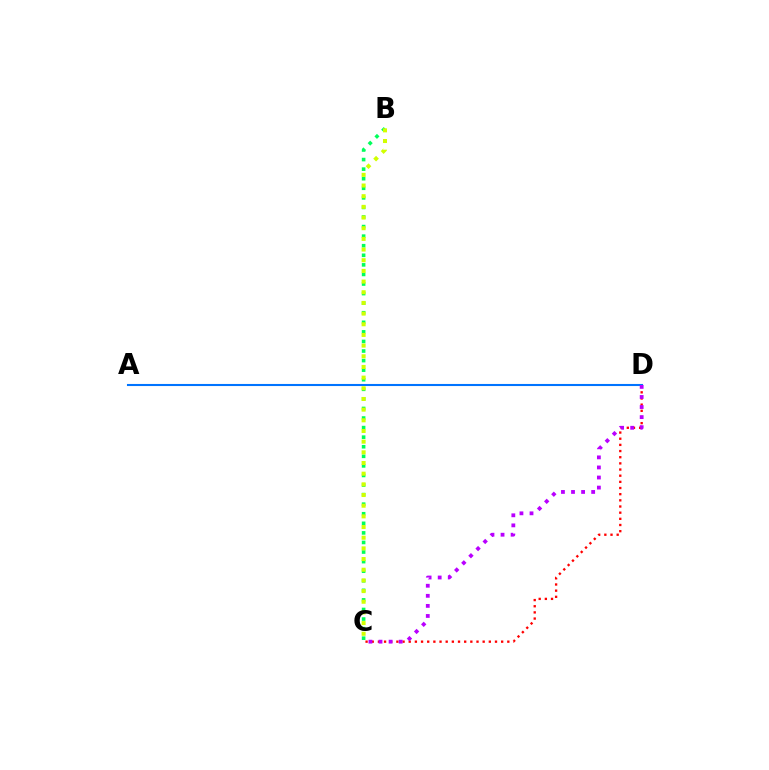{('C', 'D'): [{'color': '#ff0000', 'line_style': 'dotted', 'thickness': 1.67}, {'color': '#b900ff', 'line_style': 'dotted', 'thickness': 2.74}], ('A', 'D'): [{'color': '#0074ff', 'line_style': 'solid', 'thickness': 1.5}], ('B', 'C'): [{'color': '#00ff5c', 'line_style': 'dotted', 'thickness': 2.6}, {'color': '#d1ff00', 'line_style': 'dotted', 'thickness': 2.9}]}